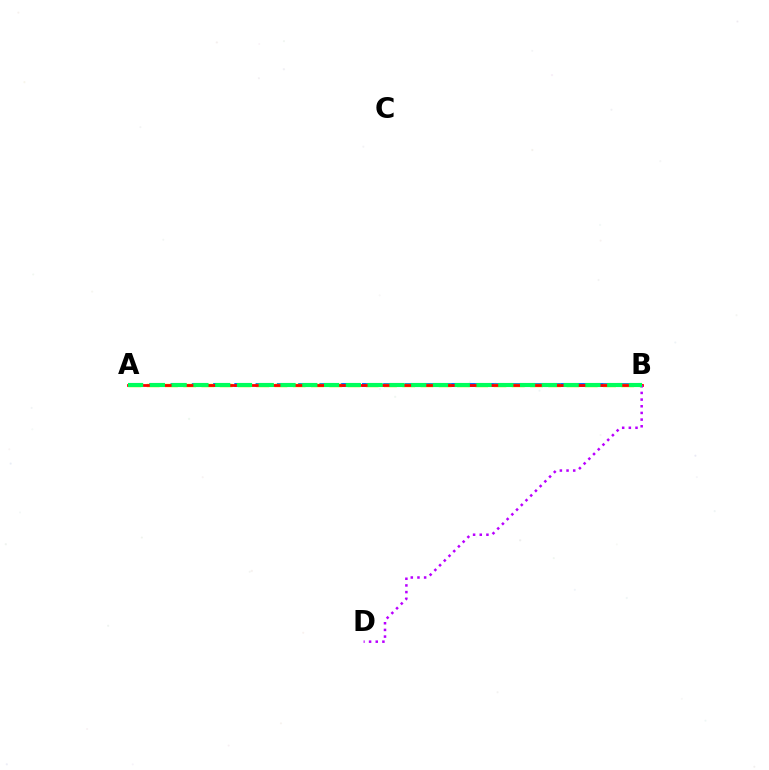{('A', 'B'): [{'color': '#0074ff', 'line_style': 'dashed', 'thickness': 2.89}, {'color': '#d1ff00', 'line_style': 'dashed', 'thickness': 2.48}, {'color': '#ff0000', 'line_style': 'solid', 'thickness': 2.0}, {'color': '#00ff5c', 'line_style': 'dashed', 'thickness': 2.96}], ('B', 'D'): [{'color': '#b900ff', 'line_style': 'dotted', 'thickness': 1.81}]}